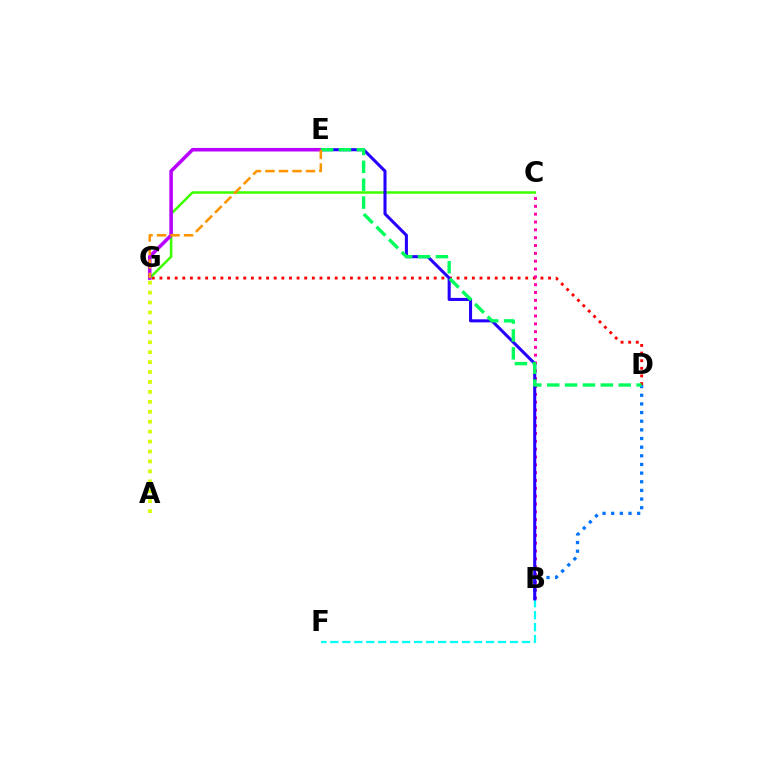{('D', 'G'): [{'color': '#ff0000', 'line_style': 'dotted', 'thickness': 2.07}], ('B', 'C'): [{'color': '#ff00ac', 'line_style': 'dotted', 'thickness': 2.13}], ('B', 'F'): [{'color': '#00fff6', 'line_style': 'dashed', 'thickness': 1.63}], ('B', 'D'): [{'color': '#0074ff', 'line_style': 'dotted', 'thickness': 2.35}], ('C', 'G'): [{'color': '#3dff00', 'line_style': 'solid', 'thickness': 1.82}], ('B', 'E'): [{'color': '#2500ff', 'line_style': 'solid', 'thickness': 2.2}], ('E', 'G'): [{'color': '#b900ff', 'line_style': 'solid', 'thickness': 2.55}, {'color': '#ff9400', 'line_style': 'dashed', 'thickness': 1.83}], ('D', 'E'): [{'color': '#00ff5c', 'line_style': 'dashed', 'thickness': 2.43}], ('A', 'G'): [{'color': '#d1ff00', 'line_style': 'dotted', 'thickness': 2.7}]}